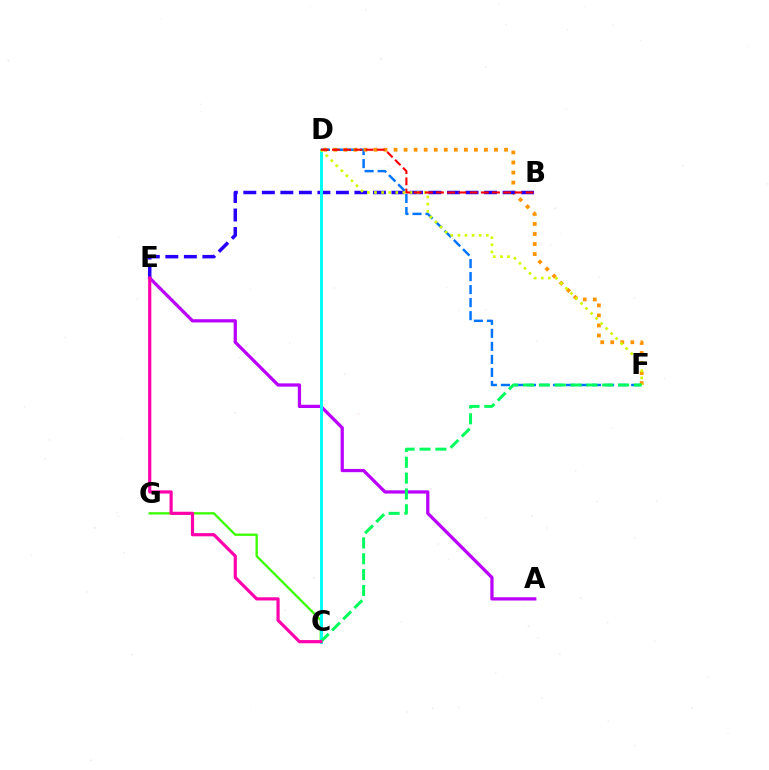{('A', 'E'): [{'color': '#b900ff', 'line_style': 'solid', 'thickness': 2.34}], ('D', 'F'): [{'color': '#0074ff', 'line_style': 'dashed', 'thickness': 1.77}, {'color': '#ff9400', 'line_style': 'dotted', 'thickness': 2.73}, {'color': '#d1ff00', 'line_style': 'dotted', 'thickness': 1.93}], ('C', 'G'): [{'color': '#3dff00', 'line_style': 'solid', 'thickness': 1.68}], ('B', 'E'): [{'color': '#2500ff', 'line_style': 'dashed', 'thickness': 2.52}], ('C', 'D'): [{'color': '#00fff6', 'line_style': 'solid', 'thickness': 2.12}], ('B', 'D'): [{'color': '#ff0000', 'line_style': 'dashed', 'thickness': 1.52}], ('C', 'F'): [{'color': '#00ff5c', 'line_style': 'dashed', 'thickness': 2.15}], ('C', 'E'): [{'color': '#ff00ac', 'line_style': 'solid', 'thickness': 2.28}]}